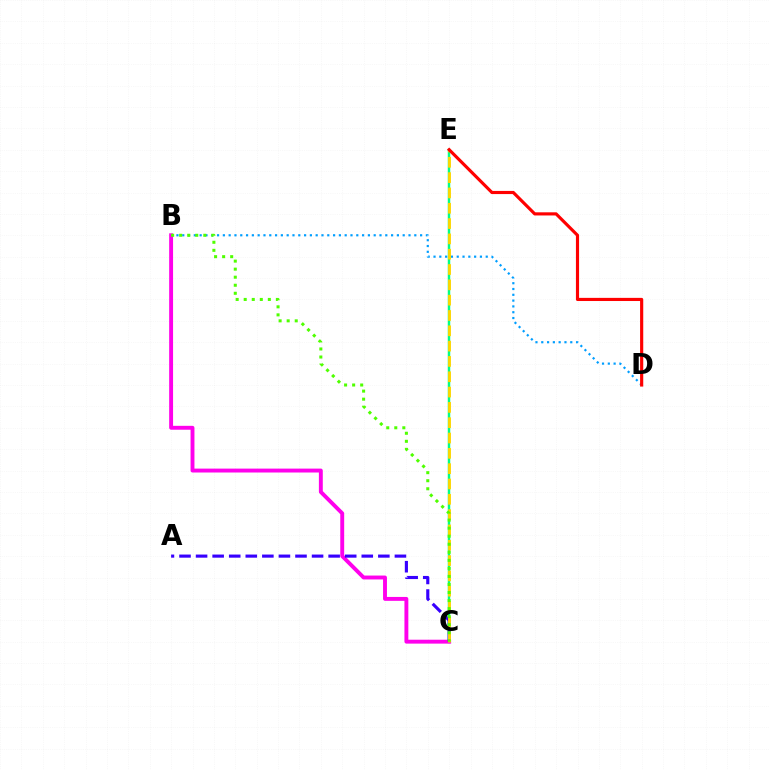{('C', 'E'): [{'color': '#00ff86', 'line_style': 'solid', 'thickness': 1.78}, {'color': '#ffd500', 'line_style': 'dashed', 'thickness': 2.08}], ('B', 'D'): [{'color': '#009eff', 'line_style': 'dotted', 'thickness': 1.58}], ('B', 'C'): [{'color': '#ff00ed', 'line_style': 'solid', 'thickness': 2.81}, {'color': '#4fff00', 'line_style': 'dotted', 'thickness': 2.19}], ('A', 'C'): [{'color': '#3700ff', 'line_style': 'dashed', 'thickness': 2.25}], ('D', 'E'): [{'color': '#ff0000', 'line_style': 'solid', 'thickness': 2.27}]}